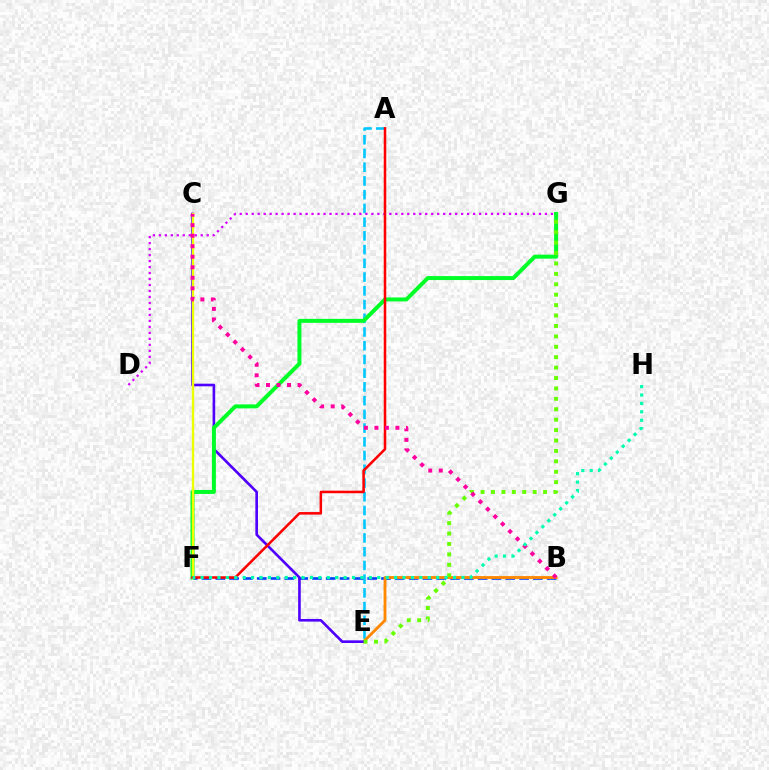{('A', 'E'): [{'color': '#00c7ff', 'line_style': 'dashed', 'thickness': 1.87}], ('B', 'F'): [{'color': '#003fff', 'line_style': 'dashed', 'thickness': 1.88}], ('B', 'E'): [{'color': '#ff8800', 'line_style': 'solid', 'thickness': 2.04}], ('C', 'E'): [{'color': '#4f00ff', 'line_style': 'solid', 'thickness': 1.89}], ('D', 'G'): [{'color': '#d600ff', 'line_style': 'dotted', 'thickness': 1.63}], ('F', 'G'): [{'color': '#00ff27', 'line_style': 'solid', 'thickness': 2.87}], ('C', 'F'): [{'color': '#eeff00', 'line_style': 'solid', 'thickness': 1.7}], ('A', 'F'): [{'color': '#ff0000', 'line_style': 'solid', 'thickness': 1.83}], ('E', 'G'): [{'color': '#66ff00', 'line_style': 'dotted', 'thickness': 2.83}], ('B', 'C'): [{'color': '#ff00a0', 'line_style': 'dotted', 'thickness': 2.86}], ('F', 'H'): [{'color': '#00ffaf', 'line_style': 'dotted', 'thickness': 2.29}]}